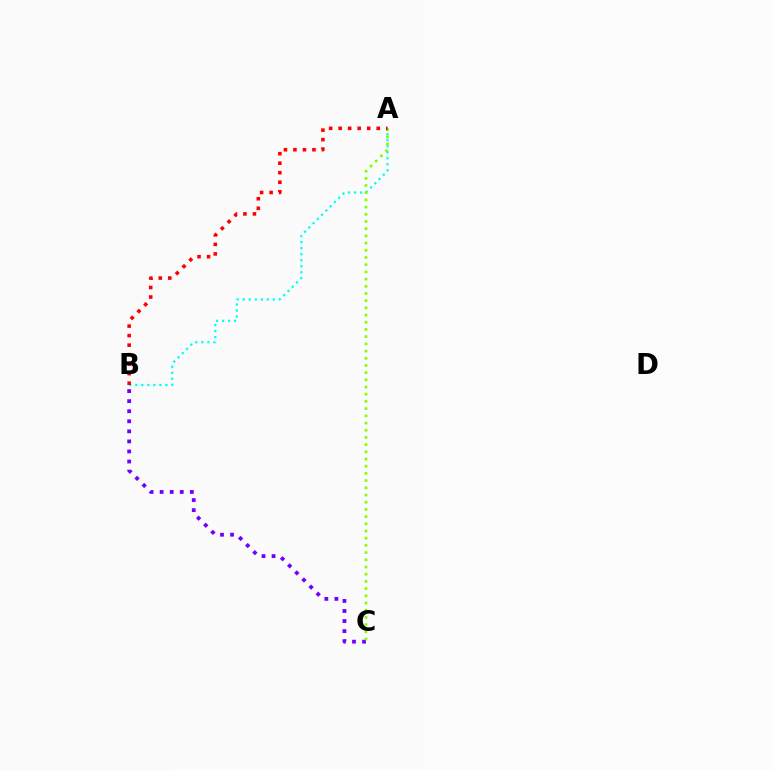{('B', 'C'): [{'color': '#7200ff', 'line_style': 'dotted', 'thickness': 2.73}], ('A', 'B'): [{'color': '#00fff6', 'line_style': 'dotted', 'thickness': 1.63}, {'color': '#ff0000', 'line_style': 'dotted', 'thickness': 2.59}], ('A', 'C'): [{'color': '#84ff00', 'line_style': 'dotted', 'thickness': 1.96}]}